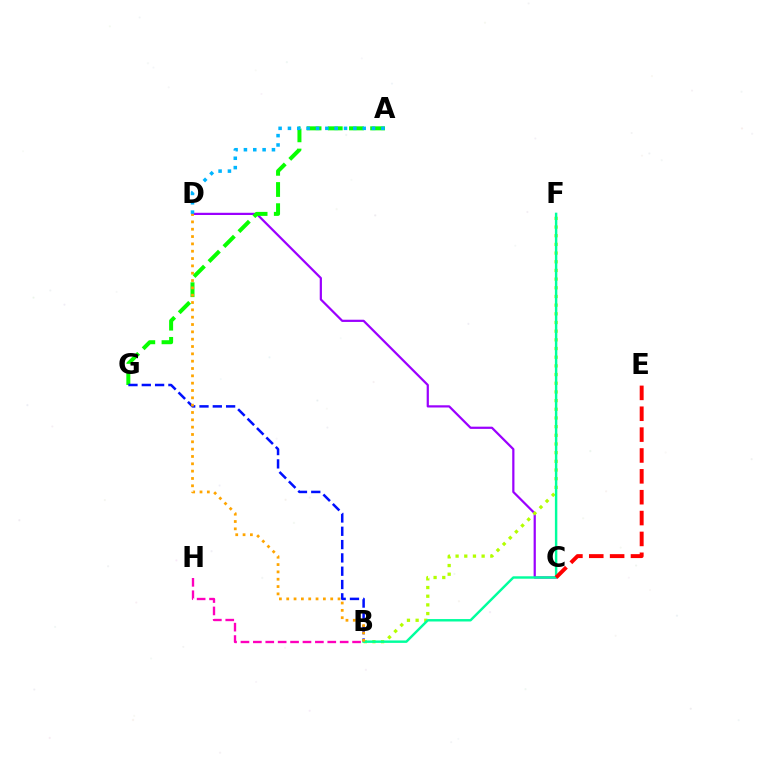{('C', 'D'): [{'color': '#9b00ff', 'line_style': 'solid', 'thickness': 1.6}], ('A', 'G'): [{'color': '#08ff00', 'line_style': 'dashed', 'thickness': 2.88}], ('A', 'D'): [{'color': '#00b5ff', 'line_style': 'dotted', 'thickness': 2.54}], ('B', 'G'): [{'color': '#0010ff', 'line_style': 'dashed', 'thickness': 1.81}], ('B', 'F'): [{'color': '#b3ff00', 'line_style': 'dotted', 'thickness': 2.36}, {'color': '#00ff9d', 'line_style': 'solid', 'thickness': 1.75}], ('C', 'E'): [{'color': '#ff0000', 'line_style': 'dashed', 'thickness': 2.83}], ('B', 'H'): [{'color': '#ff00bd', 'line_style': 'dashed', 'thickness': 1.68}], ('B', 'D'): [{'color': '#ffa500', 'line_style': 'dotted', 'thickness': 1.99}]}